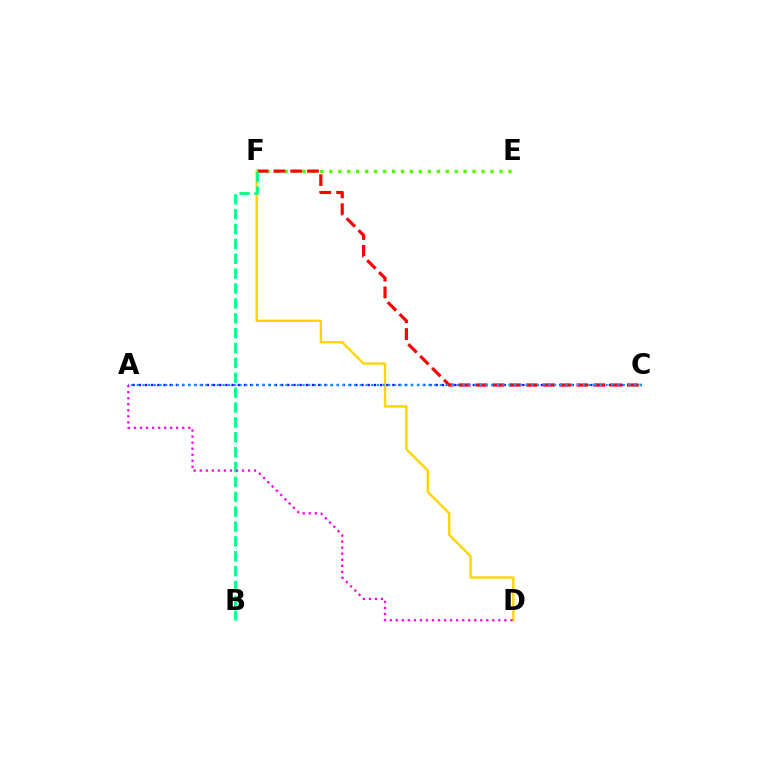{('A', 'C'): [{'color': '#3700ff', 'line_style': 'dotted', 'thickness': 1.68}, {'color': '#009eff', 'line_style': 'dotted', 'thickness': 1.55}], ('E', 'F'): [{'color': '#4fff00', 'line_style': 'dotted', 'thickness': 2.43}], ('C', 'F'): [{'color': '#ff0000', 'line_style': 'dashed', 'thickness': 2.29}], ('D', 'F'): [{'color': '#ffd500', 'line_style': 'solid', 'thickness': 1.71}], ('B', 'F'): [{'color': '#00ff86', 'line_style': 'dashed', 'thickness': 2.02}], ('A', 'D'): [{'color': '#ff00ed', 'line_style': 'dotted', 'thickness': 1.64}]}